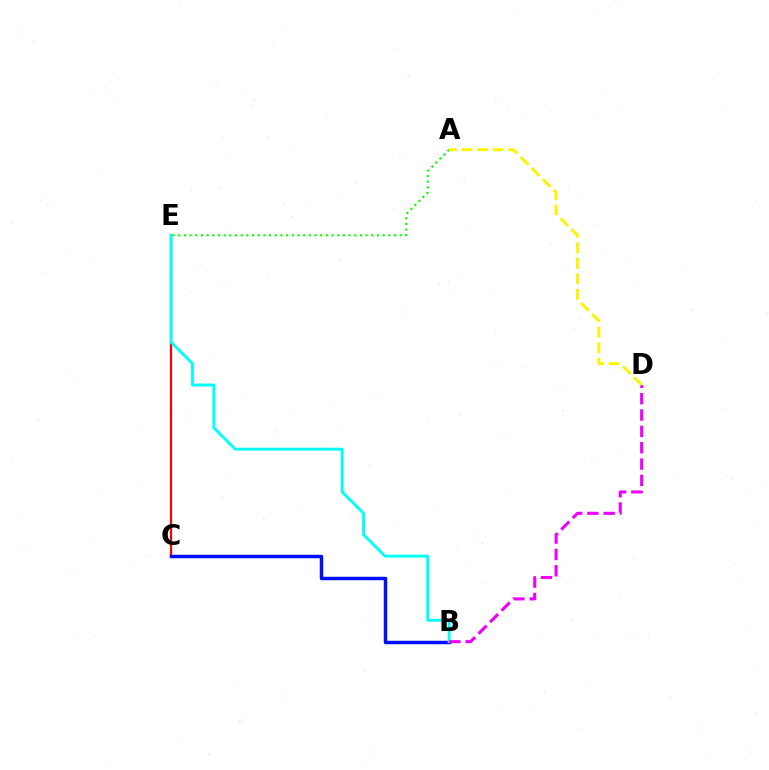{('C', 'E'): [{'color': '#ff0000', 'line_style': 'solid', 'thickness': 1.61}], ('B', 'C'): [{'color': '#0010ff', 'line_style': 'solid', 'thickness': 2.5}], ('B', 'E'): [{'color': '#00fff6', 'line_style': 'solid', 'thickness': 2.08}], ('B', 'D'): [{'color': '#ee00ff', 'line_style': 'dashed', 'thickness': 2.22}], ('A', 'E'): [{'color': '#08ff00', 'line_style': 'dotted', 'thickness': 1.54}], ('A', 'D'): [{'color': '#fcf500', 'line_style': 'dashed', 'thickness': 2.11}]}